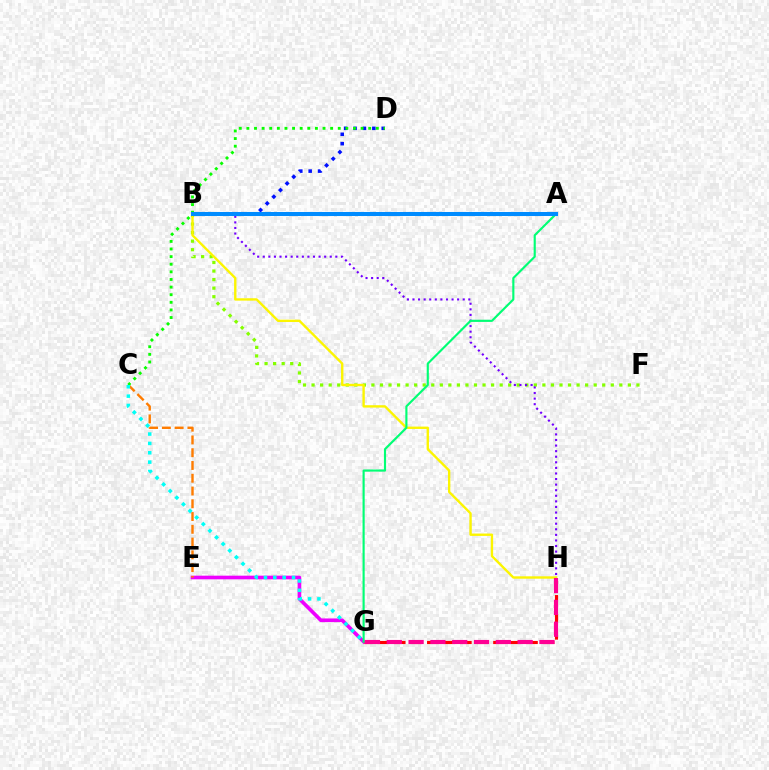{('B', 'F'): [{'color': '#84ff00', 'line_style': 'dotted', 'thickness': 2.32}], ('E', 'G'): [{'color': '#ee00ff', 'line_style': 'solid', 'thickness': 2.63}], ('C', 'E'): [{'color': '#ff7c00', 'line_style': 'dashed', 'thickness': 1.73}], ('B', 'H'): [{'color': '#7200ff', 'line_style': 'dotted', 'thickness': 1.52}, {'color': '#fcf500', 'line_style': 'solid', 'thickness': 1.71}], ('B', 'D'): [{'color': '#0010ff', 'line_style': 'dotted', 'thickness': 2.55}], ('G', 'H'): [{'color': '#ff0000', 'line_style': 'dashed', 'thickness': 2.25}, {'color': '#ff0094', 'line_style': 'dashed', 'thickness': 2.96}], ('C', 'D'): [{'color': '#08ff00', 'line_style': 'dotted', 'thickness': 2.07}], ('A', 'G'): [{'color': '#00ff74', 'line_style': 'solid', 'thickness': 1.54}], ('C', 'G'): [{'color': '#00fff6', 'line_style': 'dotted', 'thickness': 2.54}], ('A', 'B'): [{'color': '#008cff', 'line_style': 'solid', 'thickness': 2.9}]}